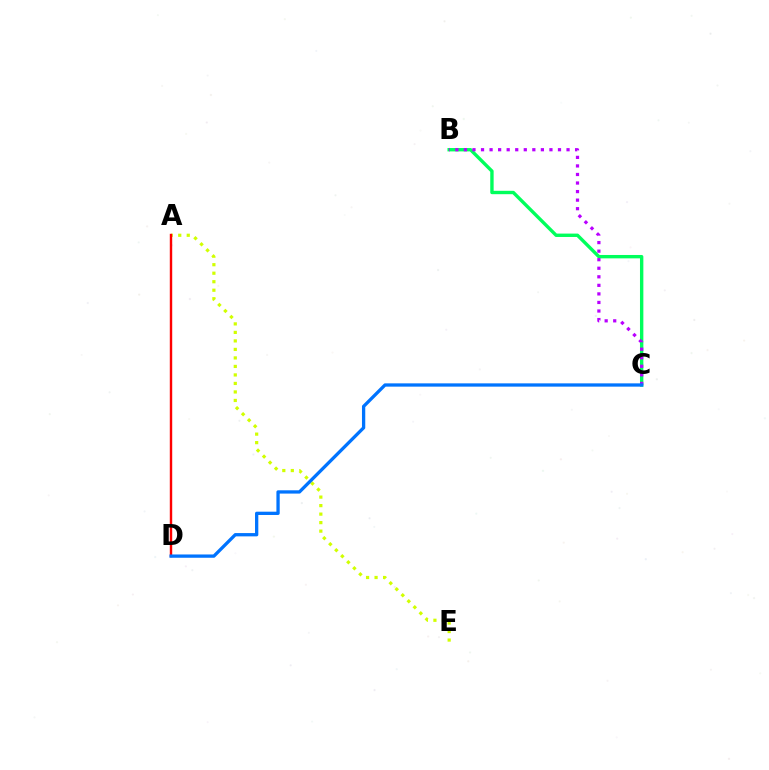{('B', 'C'): [{'color': '#00ff5c', 'line_style': 'solid', 'thickness': 2.43}, {'color': '#b900ff', 'line_style': 'dotted', 'thickness': 2.32}], ('A', 'E'): [{'color': '#d1ff00', 'line_style': 'dotted', 'thickness': 2.31}], ('A', 'D'): [{'color': '#ff0000', 'line_style': 'solid', 'thickness': 1.74}], ('C', 'D'): [{'color': '#0074ff', 'line_style': 'solid', 'thickness': 2.37}]}